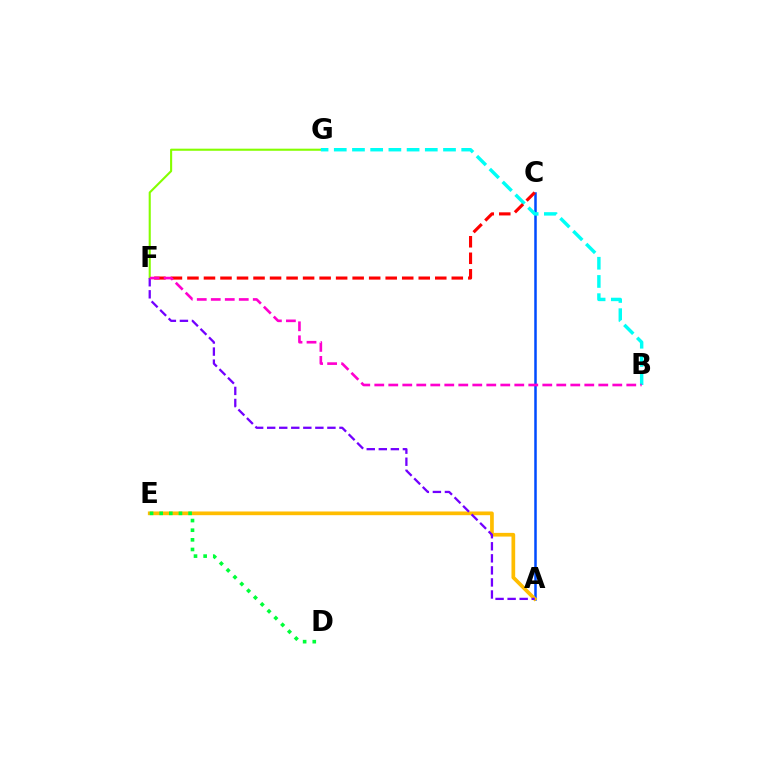{('F', 'G'): [{'color': '#84ff00', 'line_style': 'solid', 'thickness': 1.52}], ('A', 'C'): [{'color': '#004bff', 'line_style': 'solid', 'thickness': 1.81}], ('A', 'E'): [{'color': '#ffbd00', 'line_style': 'solid', 'thickness': 2.67}], ('B', 'G'): [{'color': '#00fff6', 'line_style': 'dashed', 'thickness': 2.47}], ('C', 'F'): [{'color': '#ff0000', 'line_style': 'dashed', 'thickness': 2.24}], ('A', 'F'): [{'color': '#7200ff', 'line_style': 'dashed', 'thickness': 1.64}], ('D', 'E'): [{'color': '#00ff39', 'line_style': 'dotted', 'thickness': 2.62}], ('B', 'F'): [{'color': '#ff00cf', 'line_style': 'dashed', 'thickness': 1.9}]}